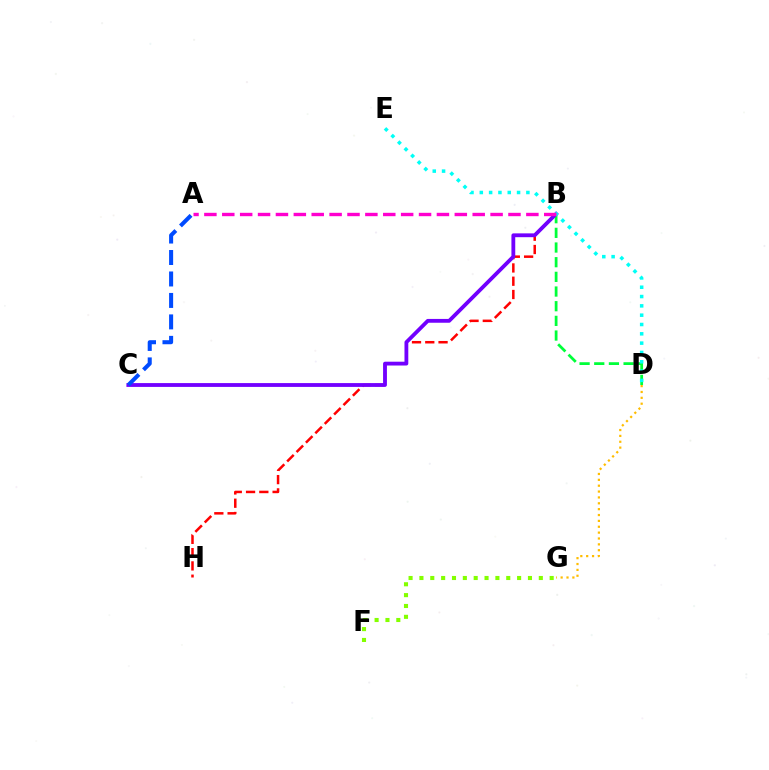{('B', 'H'): [{'color': '#ff0000', 'line_style': 'dashed', 'thickness': 1.8}], ('D', 'G'): [{'color': '#ffbd00', 'line_style': 'dotted', 'thickness': 1.59}], ('B', 'D'): [{'color': '#00ff39', 'line_style': 'dashed', 'thickness': 1.99}], ('B', 'C'): [{'color': '#7200ff', 'line_style': 'solid', 'thickness': 2.75}], ('A', 'C'): [{'color': '#004bff', 'line_style': 'dashed', 'thickness': 2.92}], ('D', 'E'): [{'color': '#00fff6', 'line_style': 'dotted', 'thickness': 2.53}], ('A', 'B'): [{'color': '#ff00cf', 'line_style': 'dashed', 'thickness': 2.43}], ('F', 'G'): [{'color': '#84ff00', 'line_style': 'dotted', 'thickness': 2.95}]}